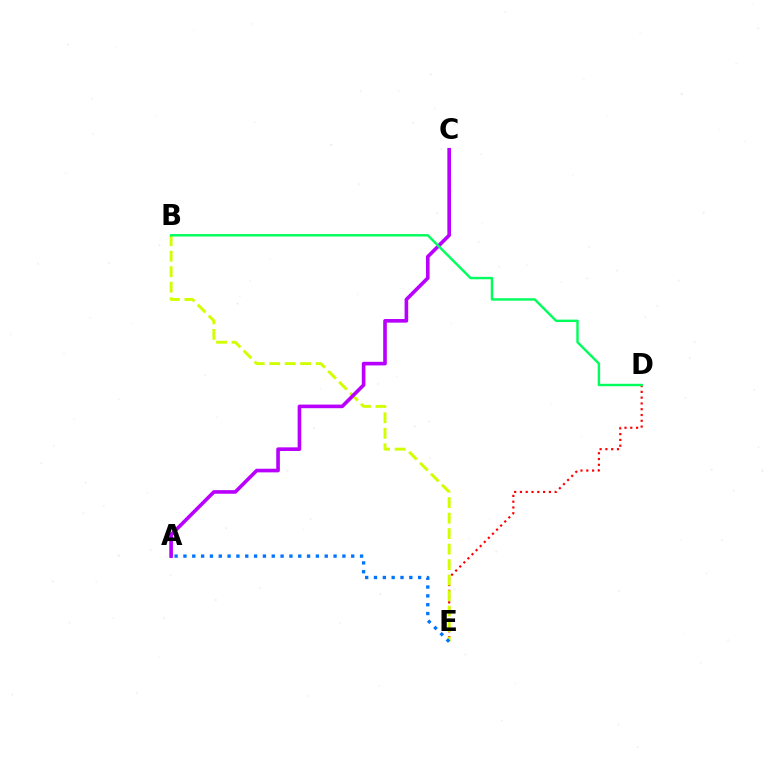{('D', 'E'): [{'color': '#ff0000', 'line_style': 'dotted', 'thickness': 1.57}], ('B', 'E'): [{'color': '#d1ff00', 'line_style': 'dashed', 'thickness': 2.1}], ('A', 'C'): [{'color': '#b900ff', 'line_style': 'solid', 'thickness': 2.61}], ('A', 'E'): [{'color': '#0074ff', 'line_style': 'dotted', 'thickness': 2.4}], ('B', 'D'): [{'color': '#00ff5c', 'line_style': 'solid', 'thickness': 1.74}]}